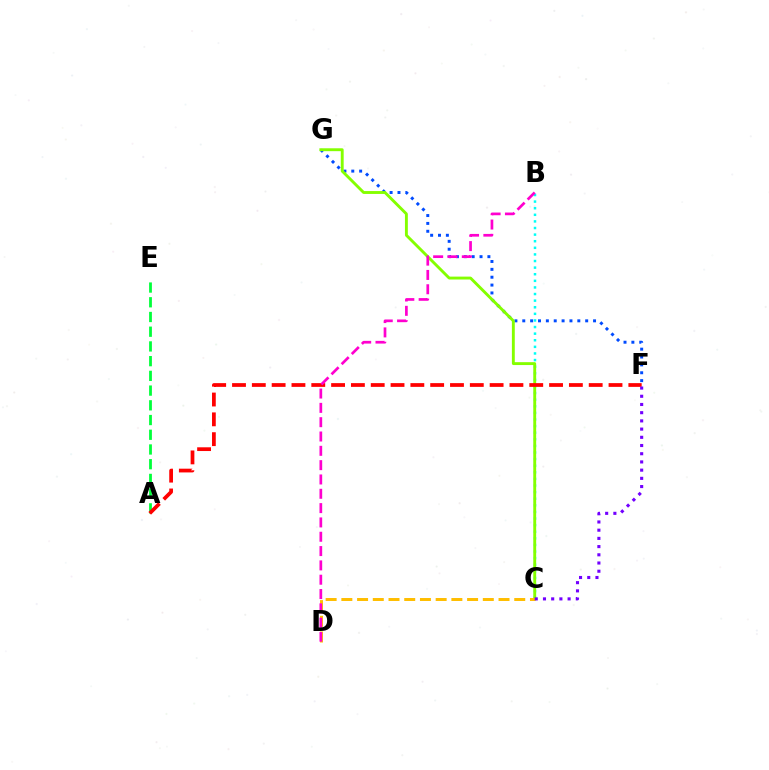{('B', 'C'): [{'color': '#00fff6', 'line_style': 'dotted', 'thickness': 1.79}], ('A', 'E'): [{'color': '#00ff39', 'line_style': 'dashed', 'thickness': 2.0}], ('F', 'G'): [{'color': '#004bff', 'line_style': 'dotted', 'thickness': 2.14}], ('C', 'G'): [{'color': '#84ff00', 'line_style': 'solid', 'thickness': 2.08}], ('A', 'F'): [{'color': '#ff0000', 'line_style': 'dashed', 'thickness': 2.69}], ('C', 'D'): [{'color': '#ffbd00', 'line_style': 'dashed', 'thickness': 2.14}], ('B', 'D'): [{'color': '#ff00cf', 'line_style': 'dashed', 'thickness': 1.95}], ('C', 'F'): [{'color': '#7200ff', 'line_style': 'dotted', 'thickness': 2.23}]}